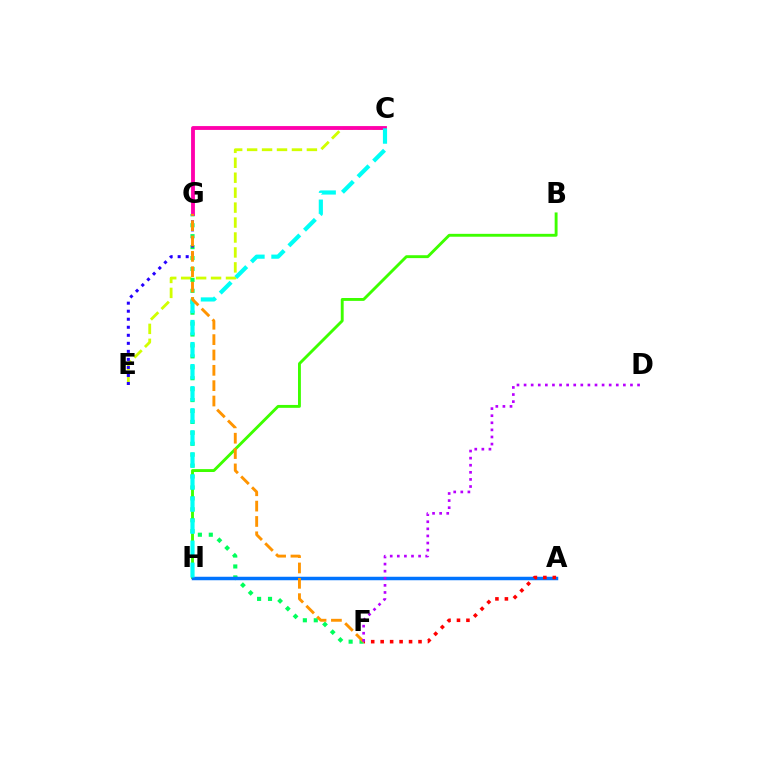{('B', 'H'): [{'color': '#3dff00', 'line_style': 'solid', 'thickness': 2.08}], ('C', 'E'): [{'color': '#d1ff00', 'line_style': 'dashed', 'thickness': 2.03}], ('F', 'G'): [{'color': '#00ff5c', 'line_style': 'dotted', 'thickness': 2.97}, {'color': '#ff9400', 'line_style': 'dashed', 'thickness': 2.09}], ('E', 'G'): [{'color': '#2500ff', 'line_style': 'dotted', 'thickness': 2.18}], ('C', 'G'): [{'color': '#ff00ac', 'line_style': 'solid', 'thickness': 2.77}], ('A', 'H'): [{'color': '#0074ff', 'line_style': 'solid', 'thickness': 2.51}], ('C', 'H'): [{'color': '#00fff6', 'line_style': 'dashed', 'thickness': 3.0}], ('A', 'F'): [{'color': '#ff0000', 'line_style': 'dotted', 'thickness': 2.57}], ('D', 'F'): [{'color': '#b900ff', 'line_style': 'dotted', 'thickness': 1.93}]}